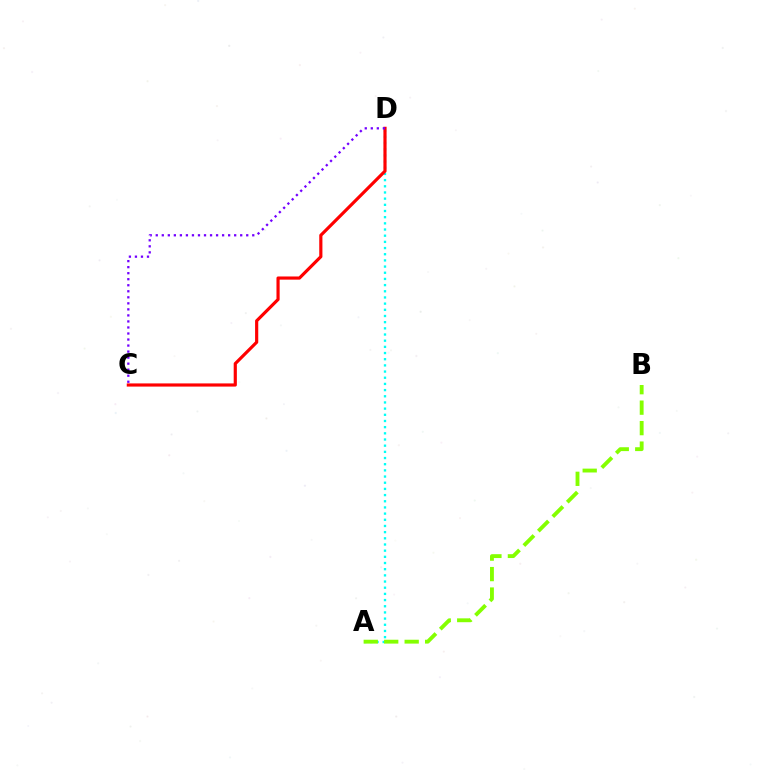{('A', 'D'): [{'color': '#00fff6', 'line_style': 'dotted', 'thickness': 1.68}], ('C', 'D'): [{'color': '#ff0000', 'line_style': 'solid', 'thickness': 2.28}, {'color': '#7200ff', 'line_style': 'dotted', 'thickness': 1.64}], ('A', 'B'): [{'color': '#84ff00', 'line_style': 'dashed', 'thickness': 2.78}]}